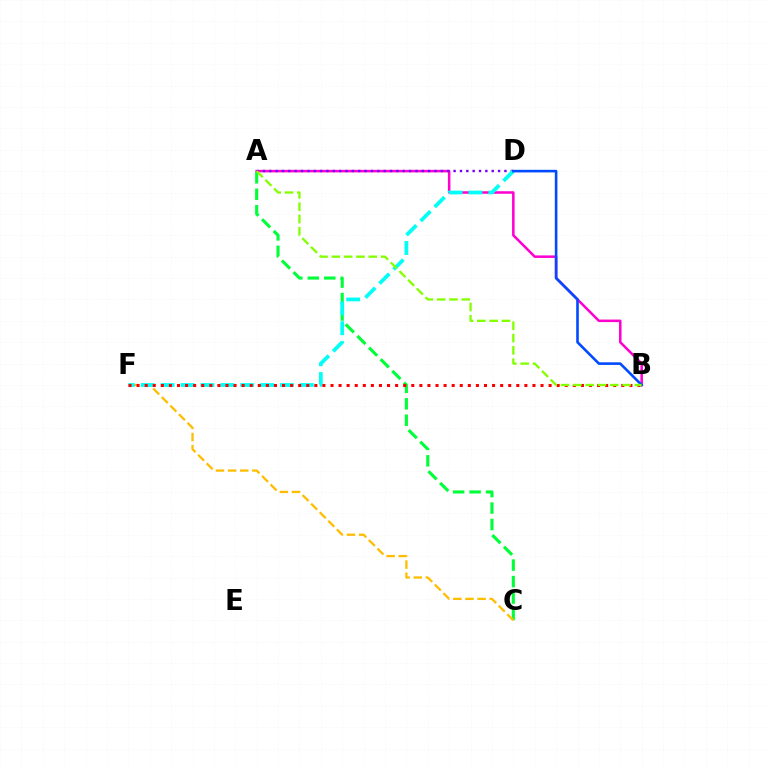{('A', 'C'): [{'color': '#00ff39', 'line_style': 'dashed', 'thickness': 2.24}], ('A', 'B'): [{'color': '#ff00cf', 'line_style': 'solid', 'thickness': 1.82}, {'color': '#84ff00', 'line_style': 'dashed', 'thickness': 1.67}], ('C', 'F'): [{'color': '#ffbd00', 'line_style': 'dashed', 'thickness': 1.65}], ('A', 'D'): [{'color': '#7200ff', 'line_style': 'dotted', 'thickness': 1.73}], ('D', 'F'): [{'color': '#00fff6', 'line_style': 'dashed', 'thickness': 2.7}], ('B', 'F'): [{'color': '#ff0000', 'line_style': 'dotted', 'thickness': 2.19}], ('B', 'D'): [{'color': '#004bff', 'line_style': 'solid', 'thickness': 1.88}]}